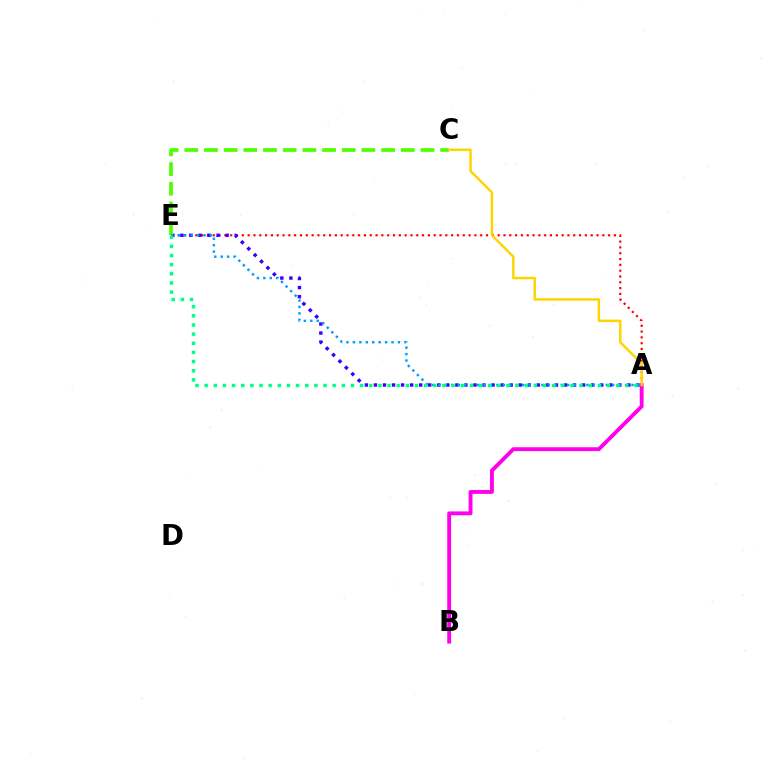{('A', 'E'): [{'color': '#ff0000', 'line_style': 'dotted', 'thickness': 1.58}, {'color': '#3700ff', 'line_style': 'dotted', 'thickness': 2.46}, {'color': '#009eff', 'line_style': 'dotted', 'thickness': 1.75}, {'color': '#00ff86', 'line_style': 'dotted', 'thickness': 2.48}], ('C', 'E'): [{'color': '#4fff00', 'line_style': 'dashed', 'thickness': 2.67}], ('A', 'B'): [{'color': '#ff00ed', 'line_style': 'solid', 'thickness': 2.78}], ('A', 'C'): [{'color': '#ffd500', 'line_style': 'solid', 'thickness': 1.77}]}